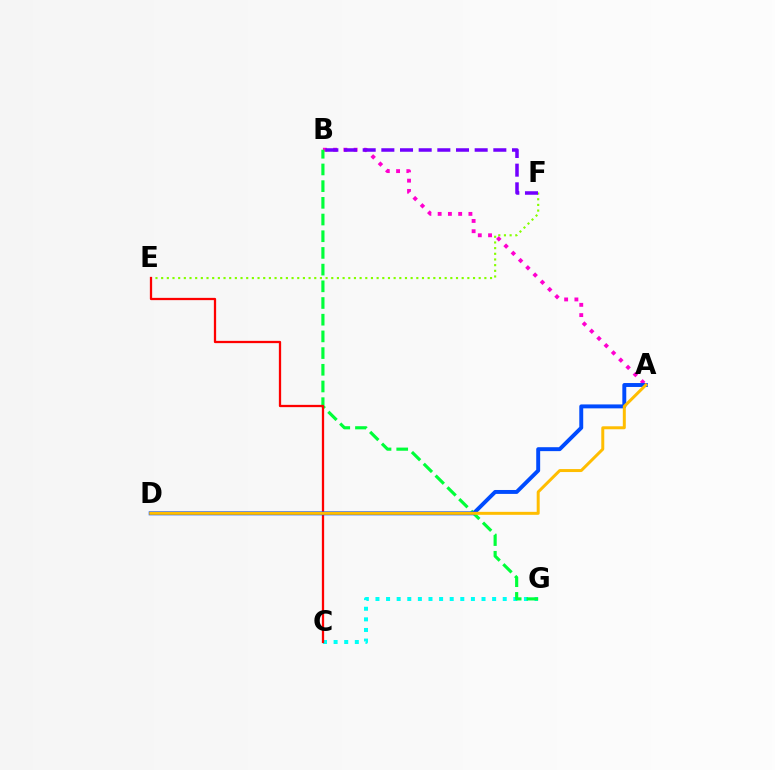{('C', 'G'): [{'color': '#00fff6', 'line_style': 'dotted', 'thickness': 2.88}], ('E', 'F'): [{'color': '#84ff00', 'line_style': 'dotted', 'thickness': 1.54}], ('A', 'B'): [{'color': '#ff00cf', 'line_style': 'dotted', 'thickness': 2.79}], ('B', 'G'): [{'color': '#00ff39', 'line_style': 'dashed', 'thickness': 2.27}], ('C', 'E'): [{'color': '#ff0000', 'line_style': 'solid', 'thickness': 1.64}], ('B', 'F'): [{'color': '#7200ff', 'line_style': 'dashed', 'thickness': 2.54}], ('A', 'D'): [{'color': '#004bff', 'line_style': 'solid', 'thickness': 2.83}, {'color': '#ffbd00', 'line_style': 'solid', 'thickness': 2.15}]}